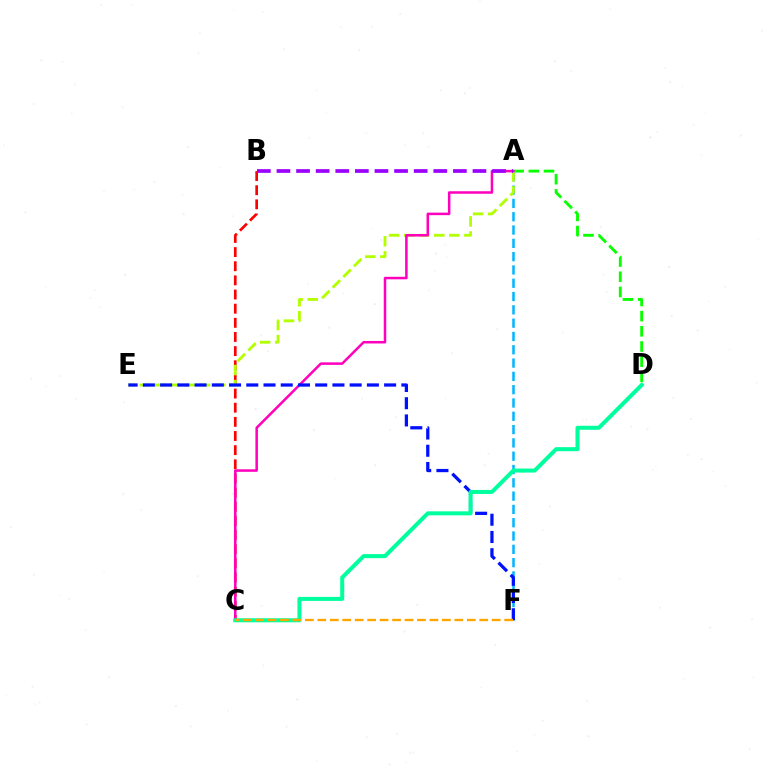{('A', 'D'): [{'color': '#08ff00', 'line_style': 'dashed', 'thickness': 2.06}], ('B', 'C'): [{'color': '#ff0000', 'line_style': 'dashed', 'thickness': 1.92}], ('A', 'F'): [{'color': '#00b5ff', 'line_style': 'dashed', 'thickness': 1.81}], ('A', 'E'): [{'color': '#b3ff00', 'line_style': 'dashed', 'thickness': 2.05}], ('A', 'C'): [{'color': '#ff00bd', 'line_style': 'solid', 'thickness': 1.81}], ('E', 'F'): [{'color': '#0010ff', 'line_style': 'dashed', 'thickness': 2.34}], ('C', 'D'): [{'color': '#00ff9d', 'line_style': 'solid', 'thickness': 2.89}], ('C', 'F'): [{'color': '#ffa500', 'line_style': 'dashed', 'thickness': 1.69}], ('A', 'B'): [{'color': '#9b00ff', 'line_style': 'dashed', 'thickness': 2.66}]}